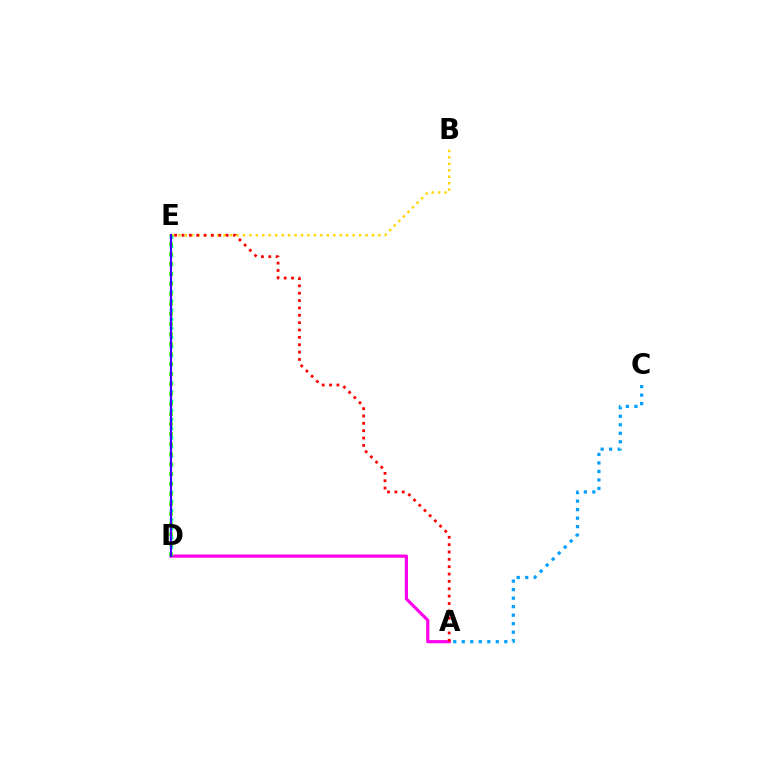{('B', 'E'): [{'color': '#ffd500', 'line_style': 'dotted', 'thickness': 1.75}], ('A', 'D'): [{'color': '#ff00ed', 'line_style': 'solid', 'thickness': 2.28}], ('D', 'E'): [{'color': '#00ff86', 'line_style': 'dotted', 'thickness': 2.48}, {'color': '#4fff00', 'line_style': 'dotted', 'thickness': 2.72}, {'color': '#3700ff', 'line_style': 'solid', 'thickness': 1.52}], ('A', 'C'): [{'color': '#009eff', 'line_style': 'dotted', 'thickness': 2.31}], ('A', 'E'): [{'color': '#ff0000', 'line_style': 'dotted', 'thickness': 2.0}]}